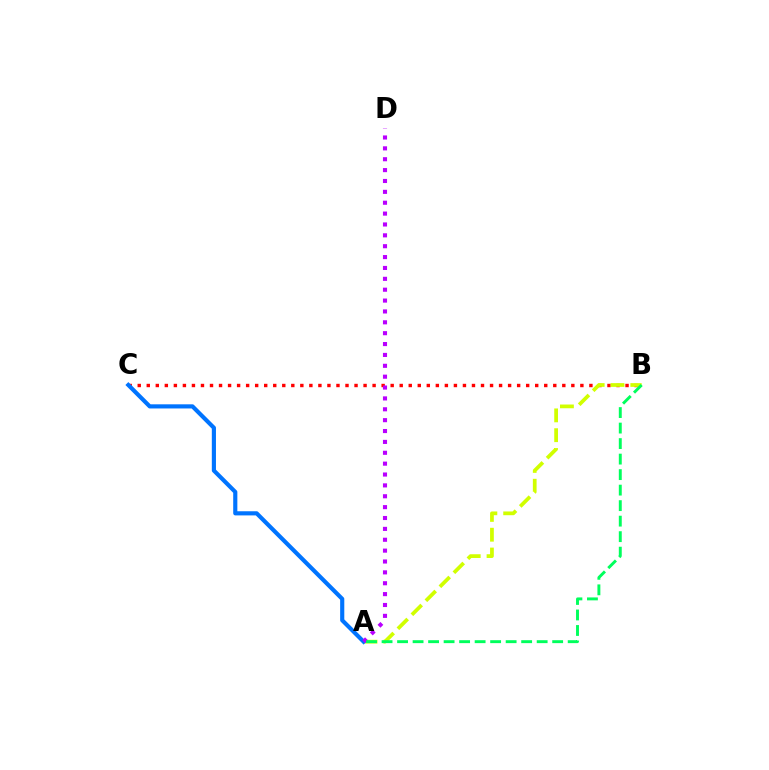{('B', 'C'): [{'color': '#ff0000', 'line_style': 'dotted', 'thickness': 2.45}], ('A', 'B'): [{'color': '#d1ff00', 'line_style': 'dashed', 'thickness': 2.69}, {'color': '#00ff5c', 'line_style': 'dashed', 'thickness': 2.11}], ('A', 'C'): [{'color': '#0074ff', 'line_style': 'solid', 'thickness': 2.98}], ('A', 'D'): [{'color': '#b900ff', 'line_style': 'dotted', 'thickness': 2.95}]}